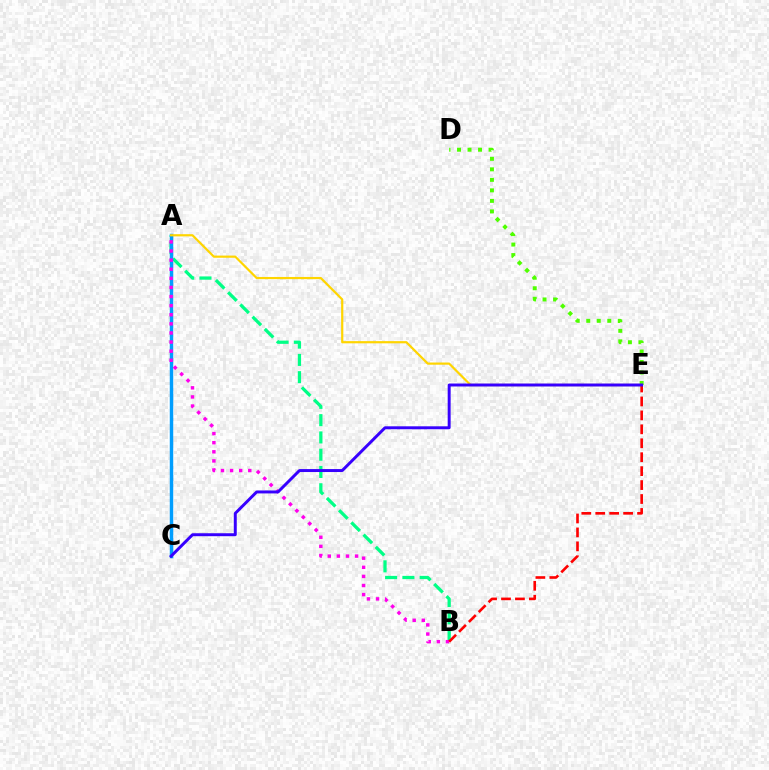{('A', 'B'): [{'color': '#00ff86', 'line_style': 'dashed', 'thickness': 2.35}, {'color': '#ff00ed', 'line_style': 'dotted', 'thickness': 2.47}], ('A', 'C'): [{'color': '#009eff', 'line_style': 'solid', 'thickness': 2.49}], ('D', 'E'): [{'color': '#4fff00', 'line_style': 'dotted', 'thickness': 2.86}], ('A', 'E'): [{'color': '#ffd500', 'line_style': 'solid', 'thickness': 1.58}], ('B', 'E'): [{'color': '#ff0000', 'line_style': 'dashed', 'thickness': 1.89}], ('C', 'E'): [{'color': '#3700ff', 'line_style': 'solid', 'thickness': 2.13}]}